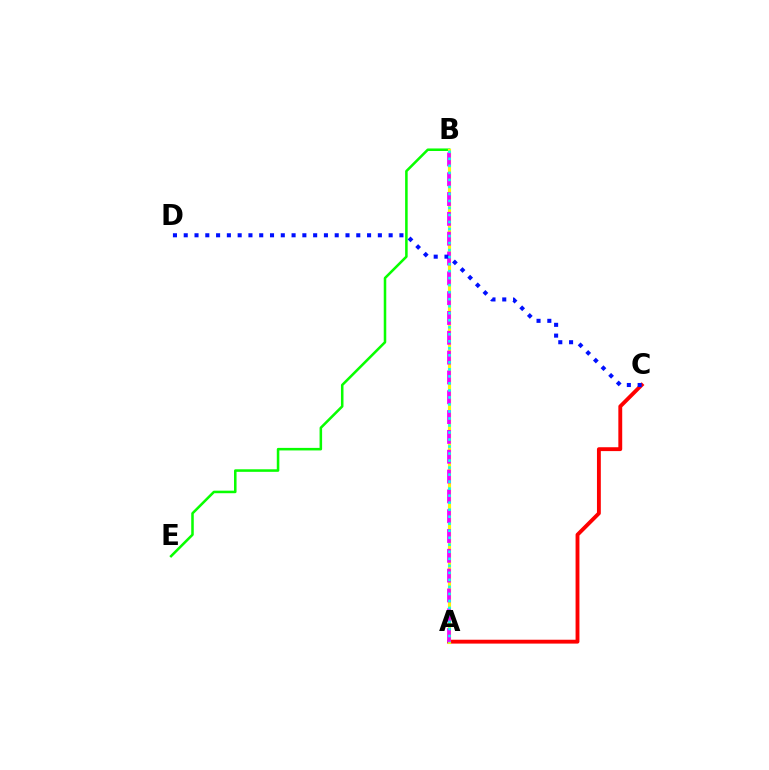{('A', 'C'): [{'color': '#ff0000', 'line_style': 'solid', 'thickness': 2.78}], ('B', 'E'): [{'color': '#08ff00', 'line_style': 'solid', 'thickness': 1.83}], ('A', 'B'): [{'color': '#fcf500', 'line_style': 'solid', 'thickness': 2.27}, {'color': '#ee00ff', 'line_style': 'dashed', 'thickness': 2.69}, {'color': '#00fff6', 'line_style': 'dotted', 'thickness': 1.91}], ('C', 'D'): [{'color': '#0010ff', 'line_style': 'dotted', 'thickness': 2.93}]}